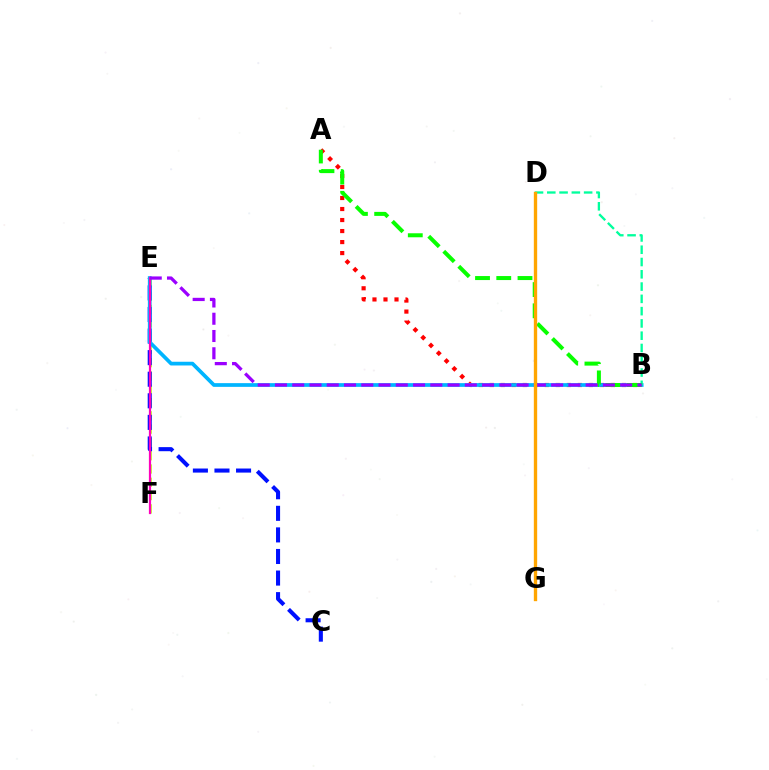{('A', 'B'): [{'color': '#ff0000', 'line_style': 'dotted', 'thickness': 2.99}, {'color': '#08ff00', 'line_style': 'dashed', 'thickness': 2.89}], ('E', 'F'): [{'color': '#b3ff00', 'line_style': 'dashed', 'thickness': 1.81}, {'color': '#ff00bd', 'line_style': 'solid', 'thickness': 1.61}], ('C', 'E'): [{'color': '#0010ff', 'line_style': 'dashed', 'thickness': 2.93}], ('B', 'E'): [{'color': '#00b5ff', 'line_style': 'solid', 'thickness': 2.68}, {'color': '#9b00ff', 'line_style': 'dashed', 'thickness': 2.34}], ('B', 'D'): [{'color': '#00ff9d', 'line_style': 'dashed', 'thickness': 1.67}], ('D', 'G'): [{'color': '#ffa500', 'line_style': 'solid', 'thickness': 2.41}]}